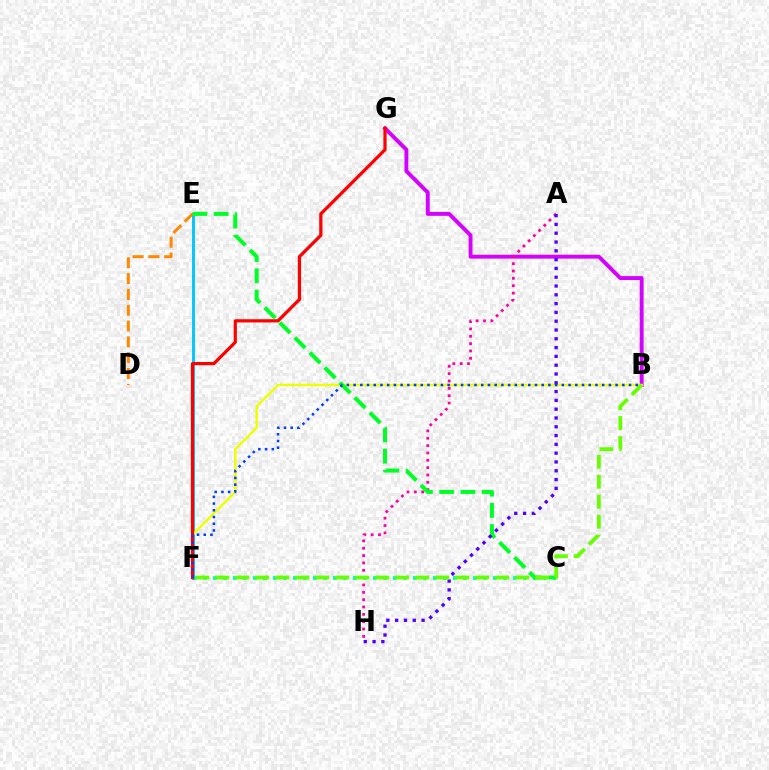{('C', 'F'): [{'color': '#00ffaf', 'line_style': 'dotted', 'thickness': 2.72}], ('E', 'F'): [{'color': '#00c7ff', 'line_style': 'solid', 'thickness': 2.09}], ('B', 'G'): [{'color': '#d600ff', 'line_style': 'solid', 'thickness': 2.81}], ('D', 'E'): [{'color': '#ff8800', 'line_style': 'dashed', 'thickness': 2.15}], ('A', 'H'): [{'color': '#ff00a0', 'line_style': 'dotted', 'thickness': 2.0}, {'color': '#4f00ff', 'line_style': 'dotted', 'thickness': 2.39}], ('B', 'F'): [{'color': '#eeff00', 'line_style': 'solid', 'thickness': 1.75}, {'color': '#66ff00', 'line_style': 'dashed', 'thickness': 2.72}, {'color': '#003fff', 'line_style': 'dotted', 'thickness': 1.83}], ('F', 'G'): [{'color': '#ff0000', 'line_style': 'solid', 'thickness': 2.32}], ('C', 'E'): [{'color': '#00ff27', 'line_style': 'dashed', 'thickness': 2.88}]}